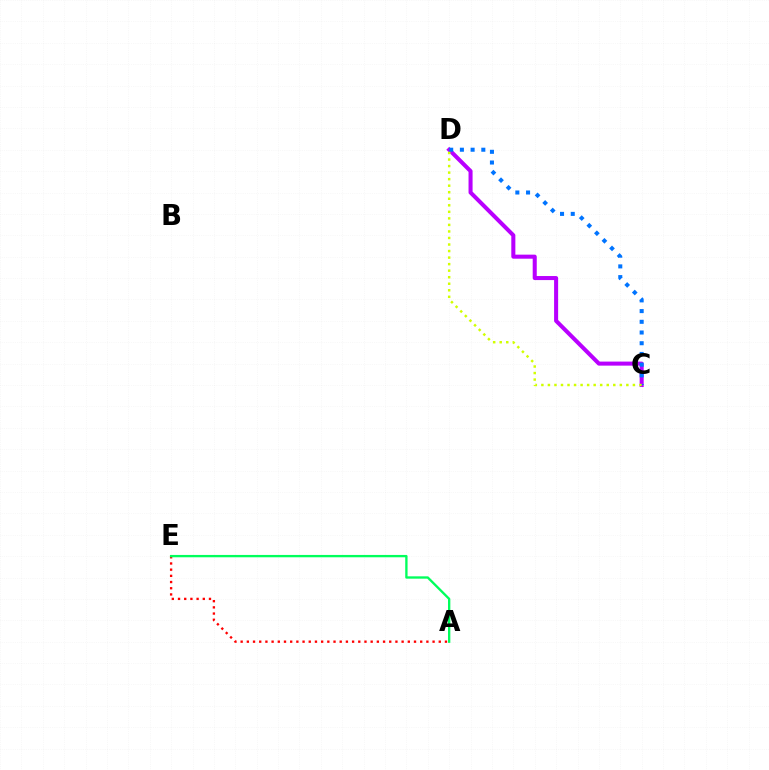{('A', 'E'): [{'color': '#ff0000', 'line_style': 'dotted', 'thickness': 1.68}, {'color': '#00ff5c', 'line_style': 'solid', 'thickness': 1.68}], ('C', 'D'): [{'color': '#b900ff', 'line_style': 'solid', 'thickness': 2.91}, {'color': '#0074ff', 'line_style': 'dotted', 'thickness': 2.91}, {'color': '#d1ff00', 'line_style': 'dotted', 'thickness': 1.78}]}